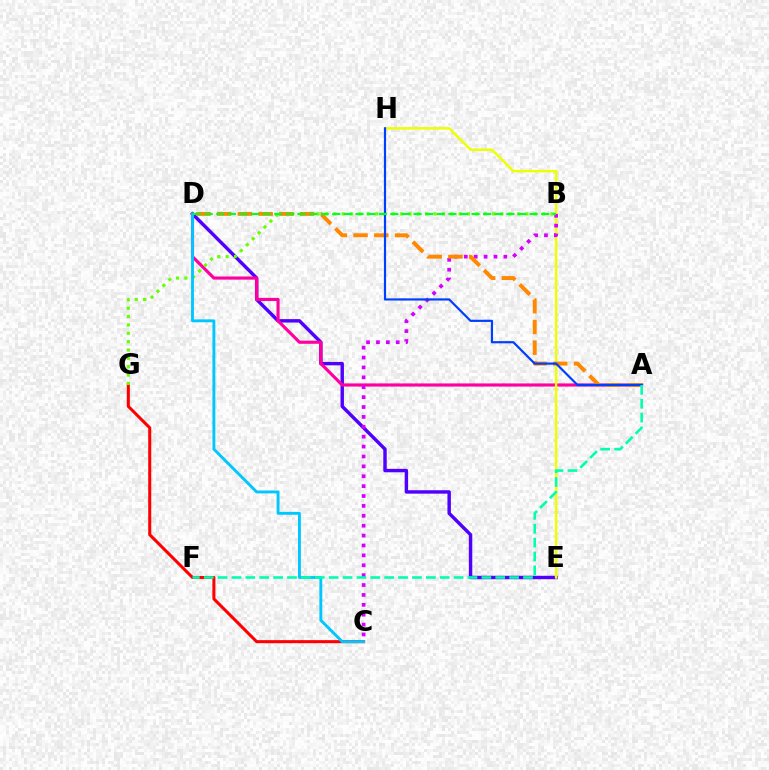{('C', 'G'): [{'color': '#ff0000', 'line_style': 'solid', 'thickness': 2.19}], ('D', 'E'): [{'color': '#4f00ff', 'line_style': 'solid', 'thickness': 2.47}], ('A', 'D'): [{'color': '#ff00a0', 'line_style': 'solid', 'thickness': 2.26}, {'color': '#ff8800', 'line_style': 'dashed', 'thickness': 2.82}], ('B', 'G'): [{'color': '#66ff00', 'line_style': 'dotted', 'thickness': 2.27}], ('E', 'H'): [{'color': '#eeff00', 'line_style': 'solid', 'thickness': 1.78}], ('B', 'C'): [{'color': '#d600ff', 'line_style': 'dotted', 'thickness': 2.69}], ('C', 'D'): [{'color': '#00c7ff', 'line_style': 'solid', 'thickness': 2.08}], ('A', 'H'): [{'color': '#003fff', 'line_style': 'solid', 'thickness': 1.58}], ('A', 'F'): [{'color': '#00ffaf', 'line_style': 'dashed', 'thickness': 1.89}], ('B', 'D'): [{'color': '#00ff27', 'line_style': 'dashed', 'thickness': 1.58}]}